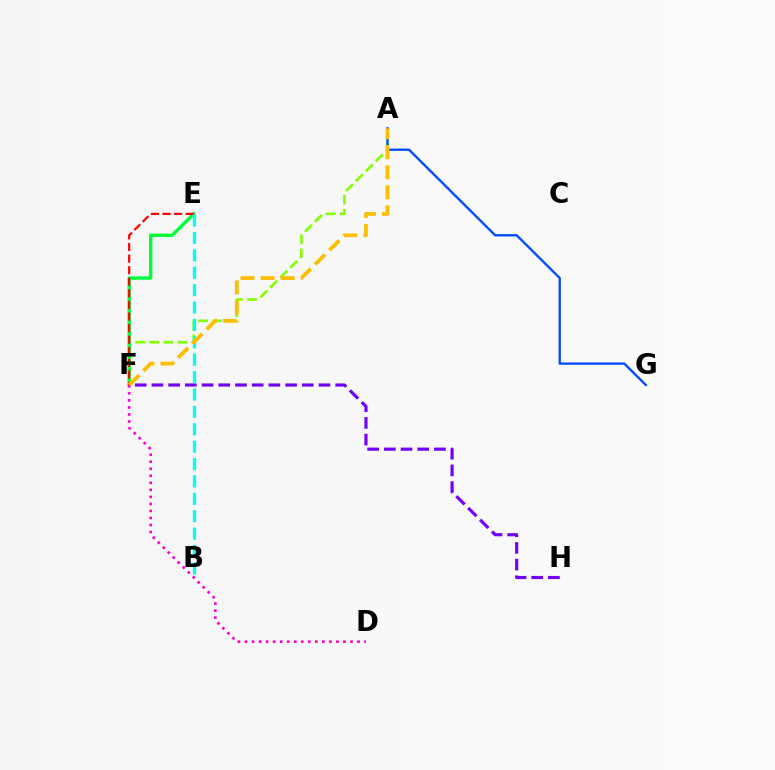{('F', 'H'): [{'color': '#7200ff', 'line_style': 'dashed', 'thickness': 2.27}], ('A', 'F'): [{'color': '#84ff00', 'line_style': 'dashed', 'thickness': 1.91}, {'color': '#ffbd00', 'line_style': 'dashed', 'thickness': 2.73}], ('E', 'F'): [{'color': '#00ff39', 'line_style': 'solid', 'thickness': 2.42}, {'color': '#ff0000', 'line_style': 'dashed', 'thickness': 1.57}], ('B', 'E'): [{'color': '#00fff6', 'line_style': 'dashed', 'thickness': 2.36}], ('A', 'G'): [{'color': '#004bff', 'line_style': 'solid', 'thickness': 1.68}], ('D', 'F'): [{'color': '#ff00cf', 'line_style': 'dotted', 'thickness': 1.91}]}